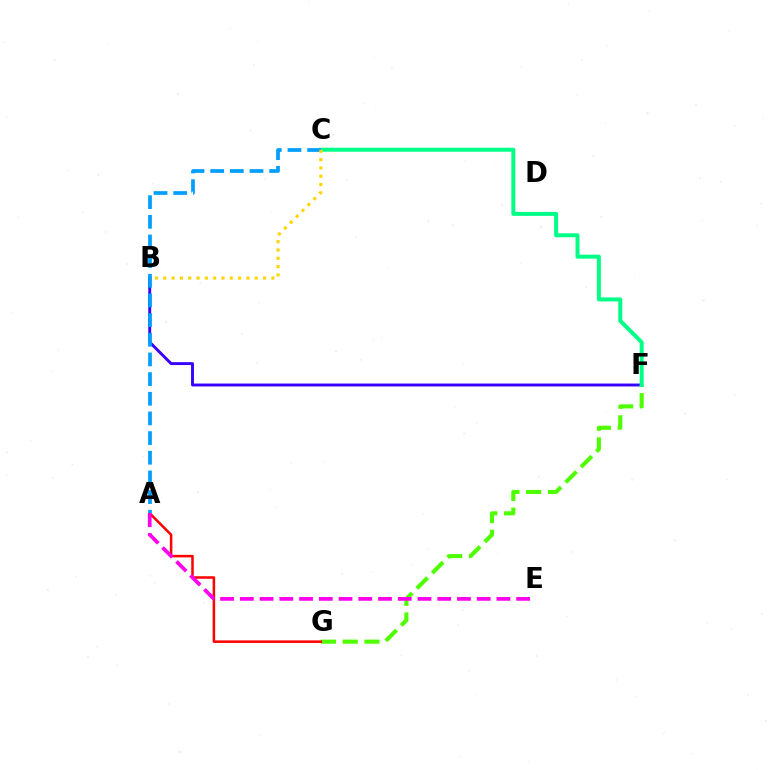{('B', 'F'): [{'color': '#3700ff', 'line_style': 'solid', 'thickness': 2.09}], ('F', 'G'): [{'color': '#4fff00', 'line_style': 'dashed', 'thickness': 2.96}], ('A', 'G'): [{'color': '#ff0000', 'line_style': 'solid', 'thickness': 1.82}], ('C', 'F'): [{'color': '#00ff86', 'line_style': 'solid', 'thickness': 2.86}], ('A', 'E'): [{'color': '#ff00ed', 'line_style': 'dashed', 'thickness': 2.68}], ('A', 'C'): [{'color': '#009eff', 'line_style': 'dashed', 'thickness': 2.67}], ('B', 'C'): [{'color': '#ffd500', 'line_style': 'dotted', 'thickness': 2.26}]}